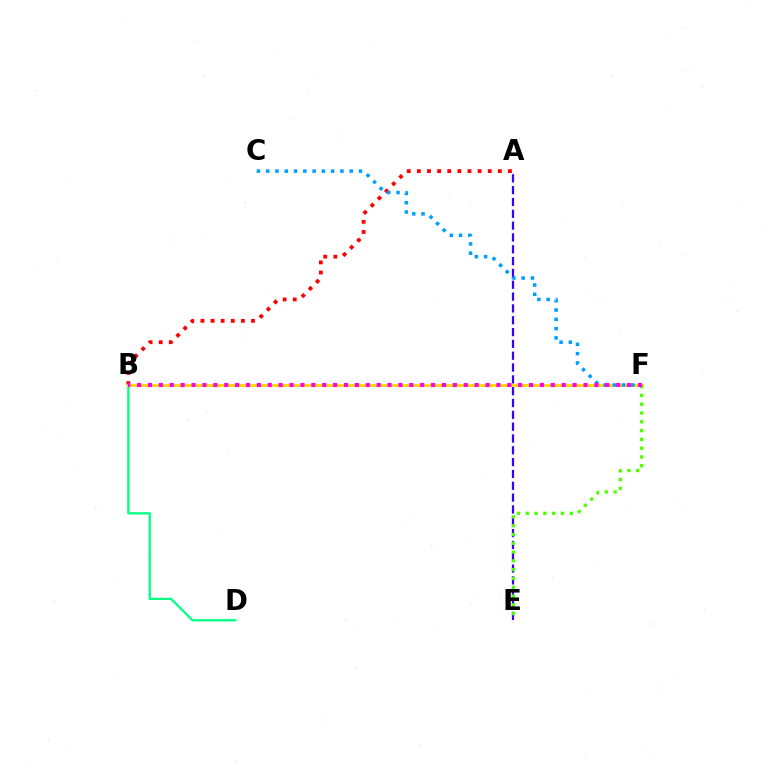{('A', 'B'): [{'color': '#ff0000', 'line_style': 'dotted', 'thickness': 2.75}], ('A', 'E'): [{'color': '#3700ff', 'line_style': 'dashed', 'thickness': 1.61}], ('B', 'D'): [{'color': '#00ff86', 'line_style': 'solid', 'thickness': 1.63}], ('B', 'F'): [{'color': '#ffd500', 'line_style': 'solid', 'thickness': 1.96}, {'color': '#ff00ed', 'line_style': 'dotted', 'thickness': 2.96}], ('E', 'F'): [{'color': '#4fff00', 'line_style': 'dotted', 'thickness': 2.39}], ('C', 'F'): [{'color': '#009eff', 'line_style': 'dotted', 'thickness': 2.52}]}